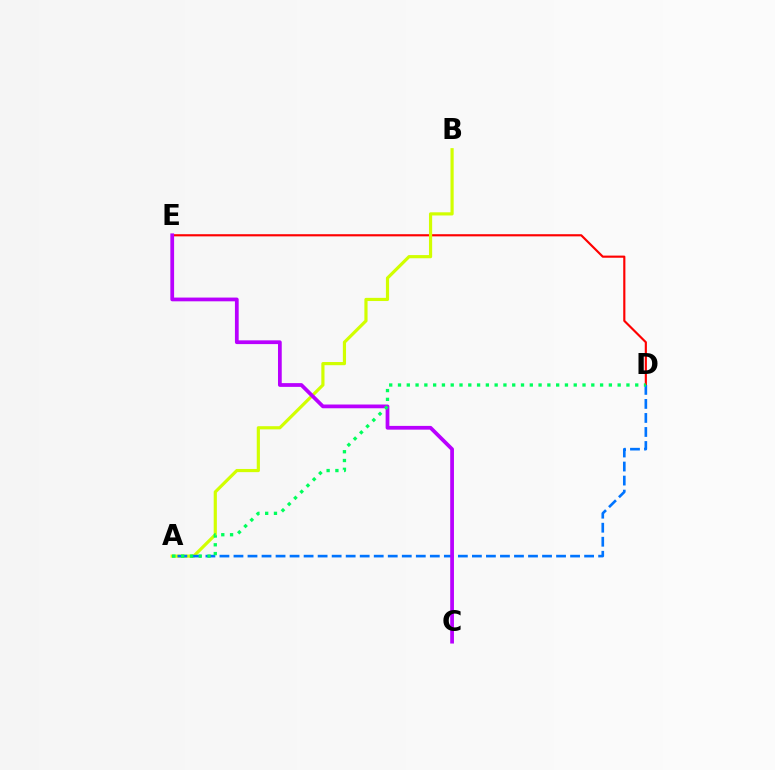{('D', 'E'): [{'color': '#ff0000', 'line_style': 'solid', 'thickness': 1.55}], ('A', 'B'): [{'color': '#d1ff00', 'line_style': 'solid', 'thickness': 2.29}], ('A', 'D'): [{'color': '#0074ff', 'line_style': 'dashed', 'thickness': 1.91}, {'color': '#00ff5c', 'line_style': 'dotted', 'thickness': 2.39}], ('C', 'E'): [{'color': '#b900ff', 'line_style': 'solid', 'thickness': 2.7}]}